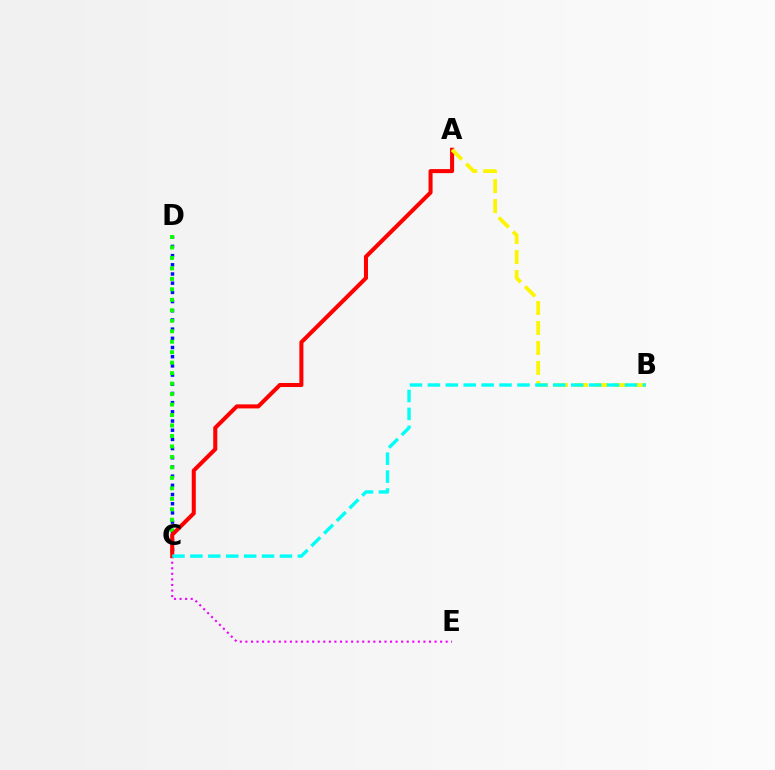{('C', 'D'): [{'color': '#0010ff', 'line_style': 'dotted', 'thickness': 2.5}, {'color': '#08ff00', 'line_style': 'dotted', 'thickness': 2.85}], ('C', 'E'): [{'color': '#ee00ff', 'line_style': 'dotted', 'thickness': 1.51}], ('A', 'C'): [{'color': '#ff0000', 'line_style': 'solid', 'thickness': 2.91}], ('A', 'B'): [{'color': '#fcf500', 'line_style': 'dashed', 'thickness': 2.71}], ('B', 'C'): [{'color': '#00fff6', 'line_style': 'dashed', 'thickness': 2.43}]}